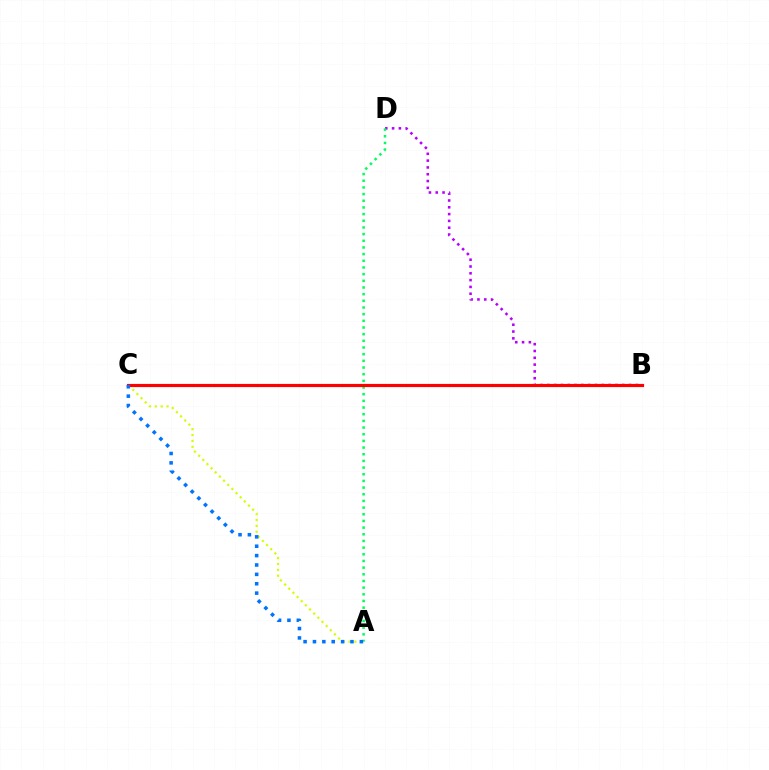{('A', 'C'): [{'color': '#d1ff00', 'line_style': 'dotted', 'thickness': 1.6}, {'color': '#0074ff', 'line_style': 'dotted', 'thickness': 2.55}], ('B', 'D'): [{'color': '#b900ff', 'line_style': 'dotted', 'thickness': 1.85}], ('A', 'D'): [{'color': '#00ff5c', 'line_style': 'dotted', 'thickness': 1.81}], ('B', 'C'): [{'color': '#ff0000', 'line_style': 'solid', 'thickness': 2.28}]}